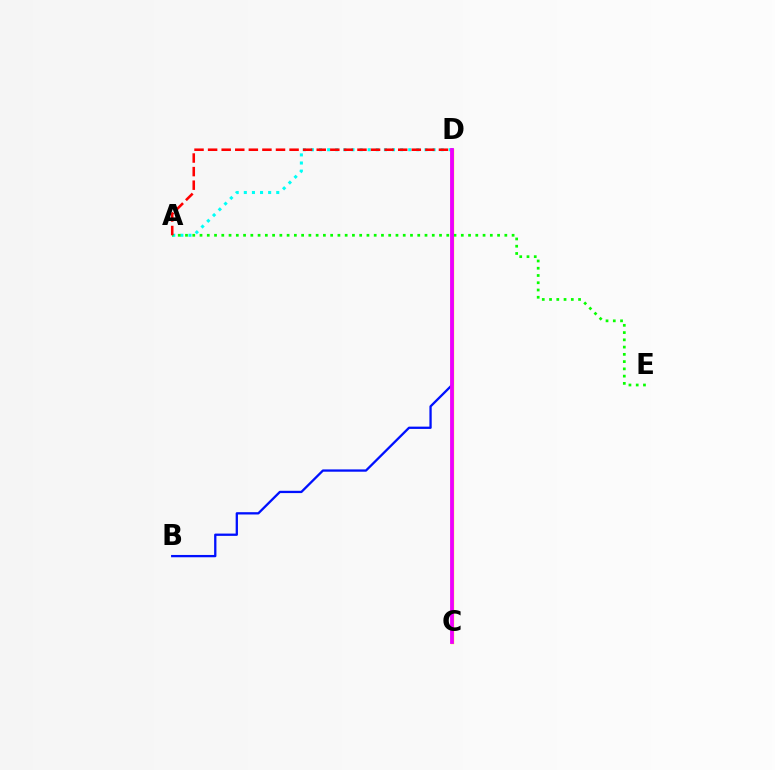{('A', 'D'): [{'color': '#00fff6', 'line_style': 'dotted', 'thickness': 2.2}, {'color': '#ff0000', 'line_style': 'dashed', 'thickness': 1.84}], ('C', 'D'): [{'color': '#fcf500', 'line_style': 'solid', 'thickness': 2.44}, {'color': '#ee00ff', 'line_style': 'solid', 'thickness': 2.75}], ('A', 'E'): [{'color': '#08ff00', 'line_style': 'dotted', 'thickness': 1.97}], ('B', 'D'): [{'color': '#0010ff', 'line_style': 'solid', 'thickness': 1.65}]}